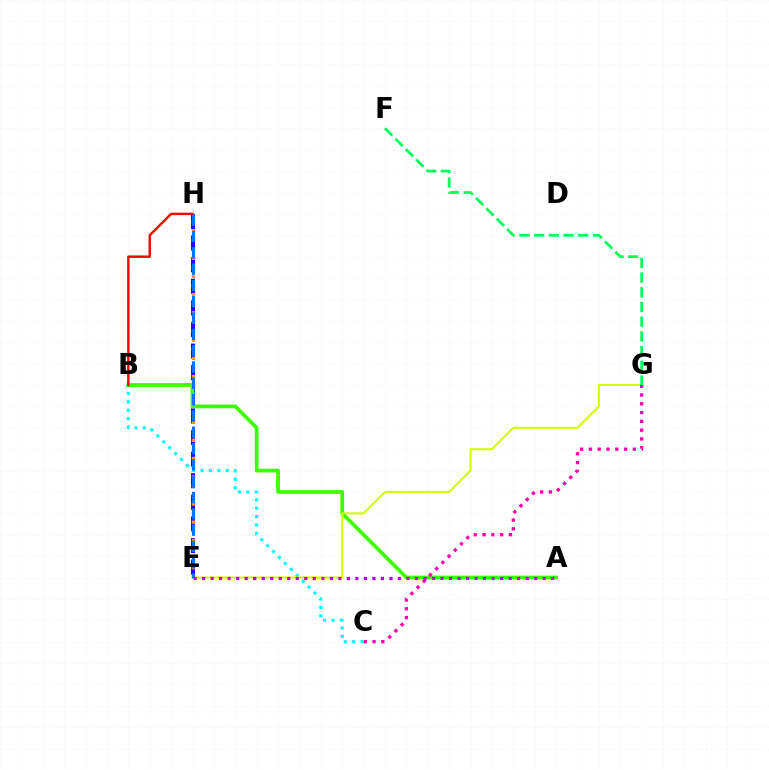{('E', 'H'): [{'color': '#2500ff', 'line_style': 'dashed', 'thickness': 2.93}, {'color': '#ff9400', 'line_style': 'dotted', 'thickness': 2.47}, {'color': '#0074ff', 'line_style': 'dashed', 'thickness': 2.22}], ('B', 'C'): [{'color': '#00fff6', 'line_style': 'dotted', 'thickness': 2.28}], ('A', 'B'): [{'color': '#3dff00', 'line_style': 'solid', 'thickness': 2.7}], ('E', 'G'): [{'color': '#d1ff00', 'line_style': 'solid', 'thickness': 1.52}], ('B', 'H'): [{'color': '#ff0000', 'line_style': 'solid', 'thickness': 1.74}], ('C', 'G'): [{'color': '#ff00ac', 'line_style': 'dotted', 'thickness': 2.39}], ('A', 'E'): [{'color': '#b900ff', 'line_style': 'dotted', 'thickness': 2.31}], ('F', 'G'): [{'color': '#00ff5c', 'line_style': 'dashed', 'thickness': 2.0}]}